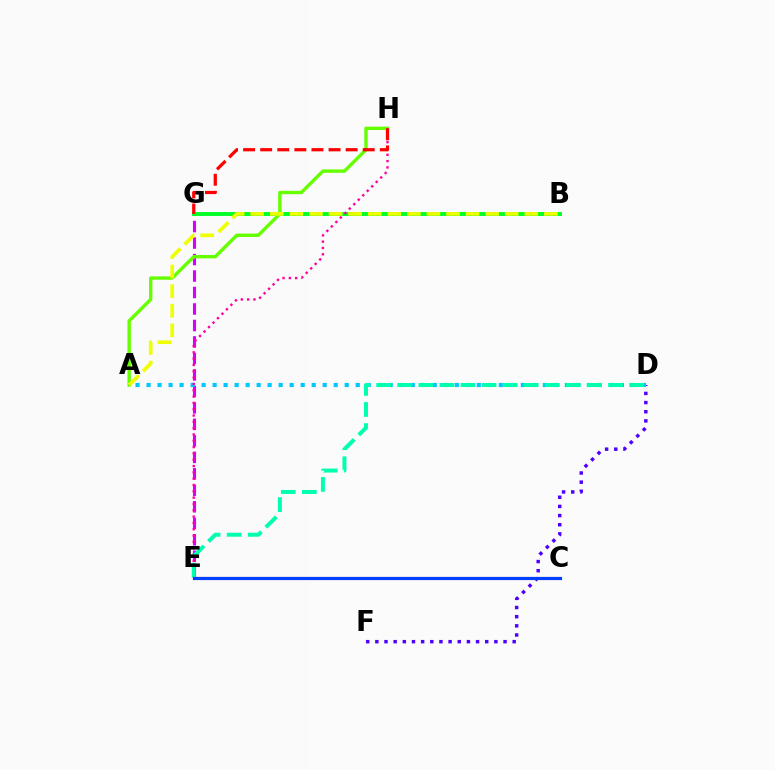{('E', 'G'): [{'color': '#d600ff', 'line_style': 'dashed', 'thickness': 2.24}], ('D', 'F'): [{'color': '#4f00ff', 'line_style': 'dotted', 'thickness': 2.49}], ('A', 'D'): [{'color': '#00c7ff', 'line_style': 'dotted', 'thickness': 2.99}], ('B', 'G'): [{'color': '#00ff27', 'line_style': 'solid', 'thickness': 2.82}], ('A', 'H'): [{'color': '#66ff00', 'line_style': 'solid', 'thickness': 2.44}], ('E', 'H'): [{'color': '#ff00a0', 'line_style': 'dotted', 'thickness': 1.72}], ('D', 'E'): [{'color': '#00ffaf', 'line_style': 'dashed', 'thickness': 2.86}], ('C', 'E'): [{'color': '#ff8800', 'line_style': 'solid', 'thickness': 1.51}, {'color': '#003fff', 'line_style': 'solid', 'thickness': 2.29}], ('G', 'H'): [{'color': '#ff0000', 'line_style': 'dashed', 'thickness': 2.32}], ('A', 'B'): [{'color': '#eeff00', 'line_style': 'dashed', 'thickness': 2.66}]}